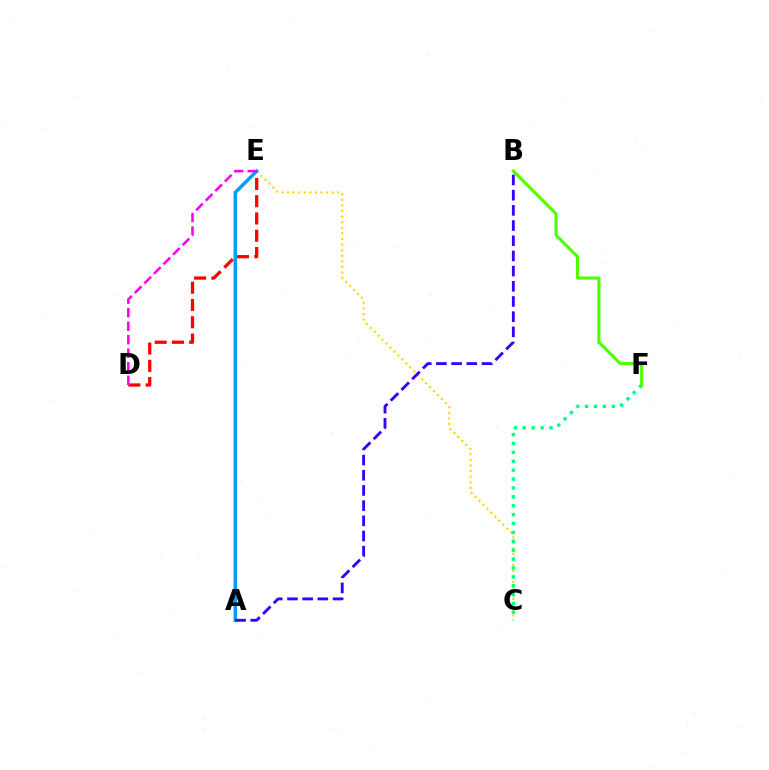{('D', 'E'): [{'color': '#ff0000', 'line_style': 'dashed', 'thickness': 2.35}, {'color': '#ff00ed', 'line_style': 'dashed', 'thickness': 1.84}], ('C', 'E'): [{'color': '#ffd500', 'line_style': 'dotted', 'thickness': 1.52}], ('A', 'E'): [{'color': '#009eff', 'line_style': 'solid', 'thickness': 2.52}], ('C', 'F'): [{'color': '#00ff86', 'line_style': 'dotted', 'thickness': 2.42}], ('B', 'F'): [{'color': '#4fff00', 'line_style': 'solid', 'thickness': 2.23}], ('A', 'B'): [{'color': '#3700ff', 'line_style': 'dashed', 'thickness': 2.06}]}